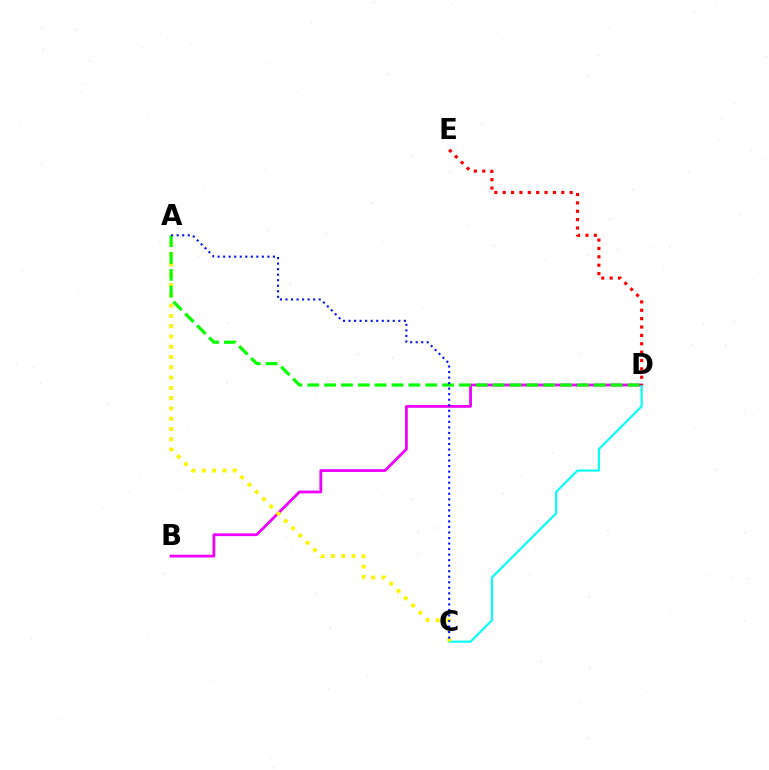{('B', 'D'): [{'color': '#ee00ff', 'line_style': 'solid', 'thickness': 2.01}], ('C', 'D'): [{'color': '#00fff6', 'line_style': 'solid', 'thickness': 1.52}], ('A', 'C'): [{'color': '#fcf500', 'line_style': 'dotted', 'thickness': 2.79}, {'color': '#0010ff', 'line_style': 'dotted', 'thickness': 1.5}], ('D', 'E'): [{'color': '#ff0000', 'line_style': 'dotted', 'thickness': 2.27}], ('A', 'D'): [{'color': '#08ff00', 'line_style': 'dashed', 'thickness': 2.29}]}